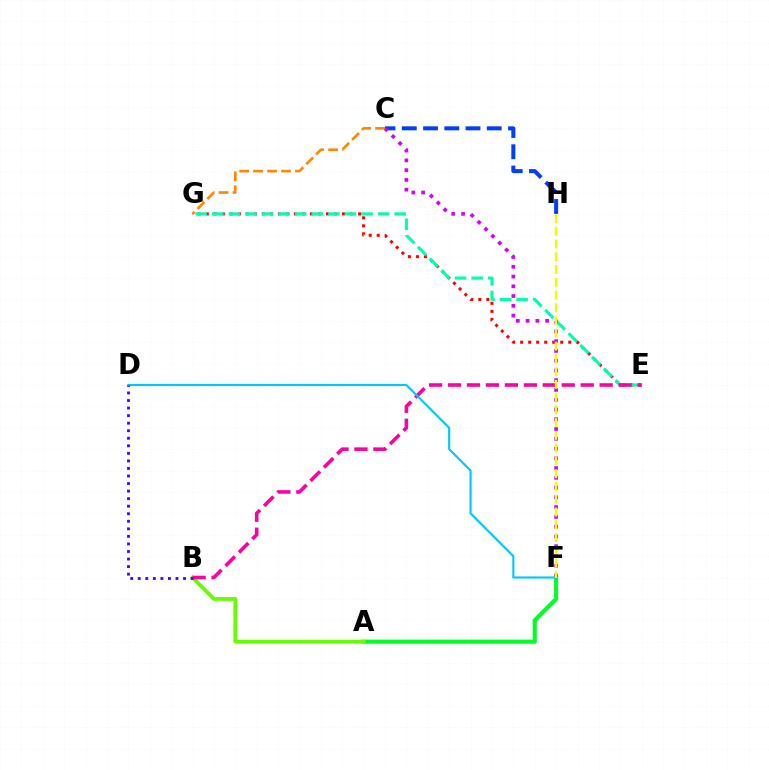{('A', 'F'): [{'color': '#00ff27', 'line_style': 'solid', 'thickness': 2.96}], ('E', 'G'): [{'color': '#ff0000', 'line_style': 'dotted', 'thickness': 2.18}, {'color': '#00ffaf', 'line_style': 'dashed', 'thickness': 2.25}], ('A', 'B'): [{'color': '#66ff00', 'line_style': 'solid', 'thickness': 2.75}], ('C', 'H'): [{'color': '#003fff', 'line_style': 'dashed', 'thickness': 2.89}], ('C', 'G'): [{'color': '#ff8800', 'line_style': 'dashed', 'thickness': 1.9}], ('B', 'E'): [{'color': '#ff00a0', 'line_style': 'dashed', 'thickness': 2.58}], ('C', 'F'): [{'color': '#d600ff', 'line_style': 'dotted', 'thickness': 2.65}], ('D', 'F'): [{'color': '#00c7ff', 'line_style': 'solid', 'thickness': 1.53}], ('F', 'H'): [{'color': '#eeff00', 'line_style': 'dashed', 'thickness': 1.73}], ('B', 'D'): [{'color': '#4f00ff', 'line_style': 'dotted', 'thickness': 2.05}]}